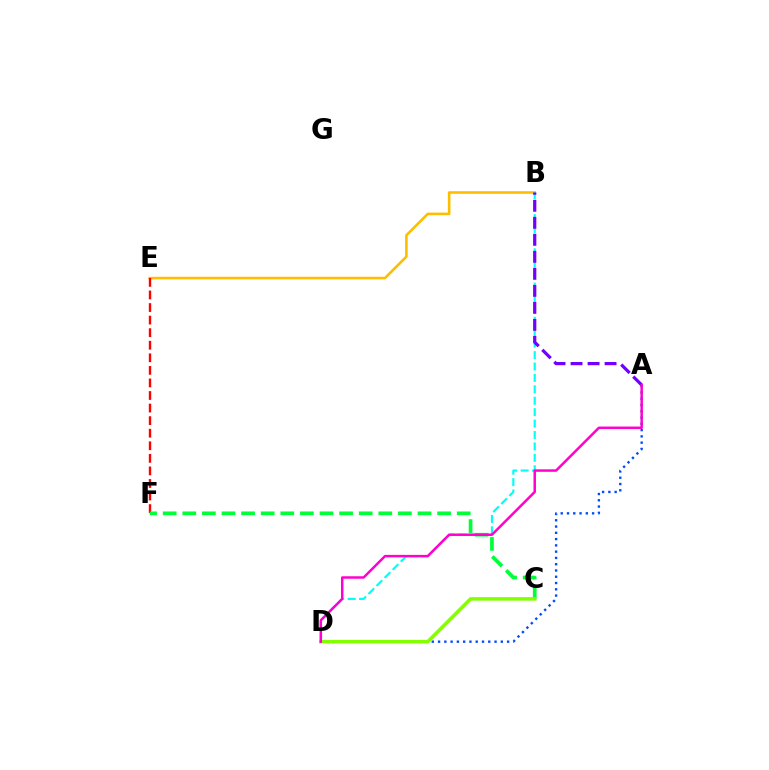{('B', 'E'): [{'color': '#ffbd00', 'line_style': 'solid', 'thickness': 1.86}], ('E', 'F'): [{'color': '#ff0000', 'line_style': 'dashed', 'thickness': 1.71}], ('B', 'D'): [{'color': '#00fff6', 'line_style': 'dashed', 'thickness': 1.55}], ('C', 'F'): [{'color': '#00ff39', 'line_style': 'dashed', 'thickness': 2.66}], ('A', 'D'): [{'color': '#004bff', 'line_style': 'dotted', 'thickness': 1.71}, {'color': '#ff00cf', 'line_style': 'solid', 'thickness': 1.78}], ('C', 'D'): [{'color': '#84ff00', 'line_style': 'solid', 'thickness': 2.51}], ('A', 'B'): [{'color': '#7200ff', 'line_style': 'dashed', 'thickness': 2.31}]}